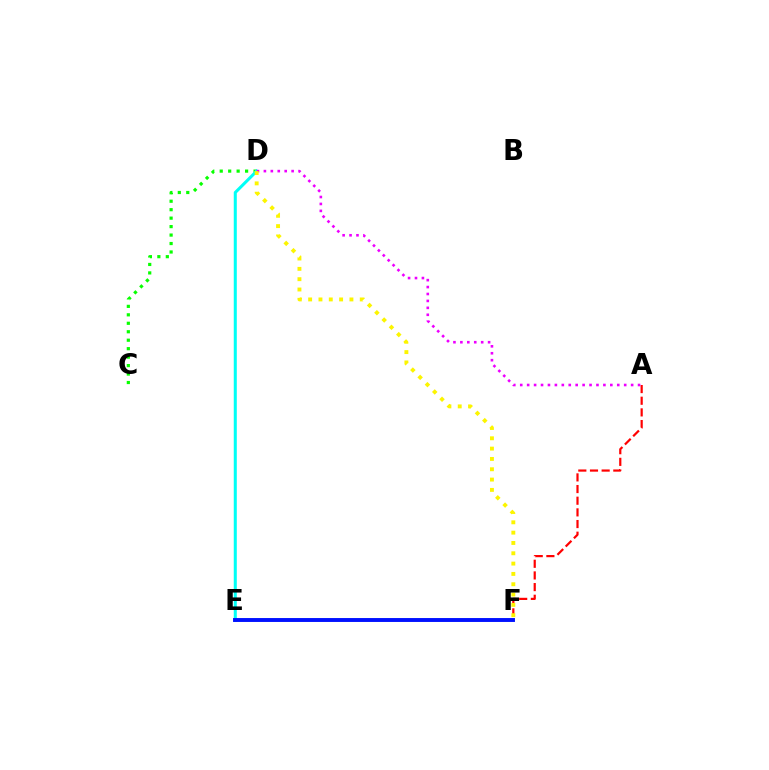{('A', 'F'): [{'color': '#ff0000', 'line_style': 'dashed', 'thickness': 1.58}], ('C', 'D'): [{'color': '#08ff00', 'line_style': 'dotted', 'thickness': 2.3}], ('D', 'E'): [{'color': '#00fff6', 'line_style': 'solid', 'thickness': 2.19}], ('E', 'F'): [{'color': '#0010ff', 'line_style': 'solid', 'thickness': 2.81}], ('A', 'D'): [{'color': '#ee00ff', 'line_style': 'dotted', 'thickness': 1.88}], ('D', 'F'): [{'color': '#fcf500', 'line_style': 'dotted', 'thickness': 2.8}]}